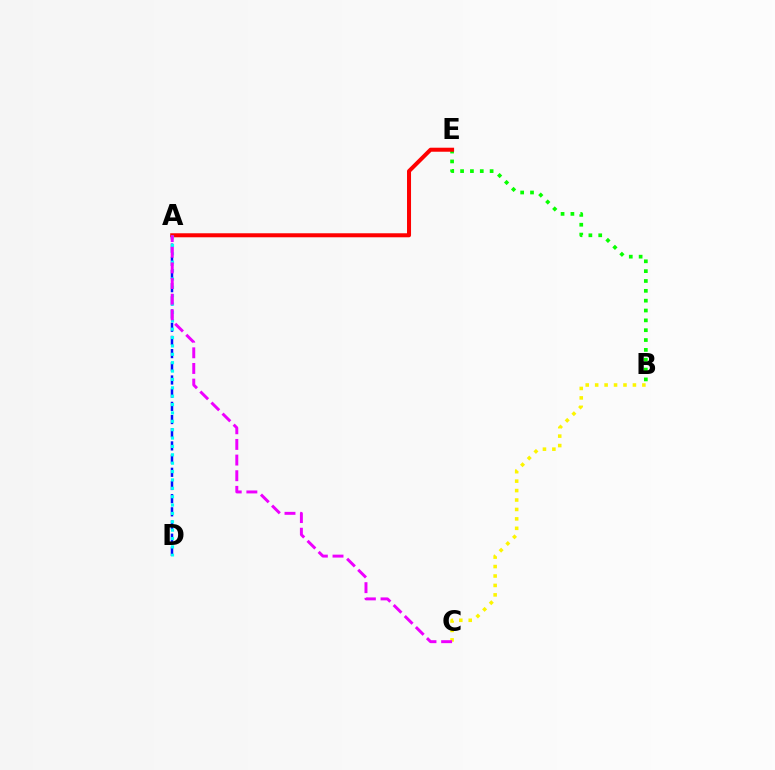{('B', 'E'): [{'color': '#08ff00', 'line_style': 'dotted', 'thickness': 2.67}], ('A', 'D'): [{'color': '#0010ff', 'line_style': 'dashed', 'thickness': 1.79}, {'color': '#00fff6', 'line_style': 'dotted', 'thickness': 2.28}], ('A', 'E'): [{'color': '#ff0000', 'line_style': 'solid', 'thickness': 2.89}], ('B', 'C'): [{'color': '#fcf500', 'line_style': 'dotted', 'thickness': 2.56}], ('A', 'C'): [{'color': '#ee00ff', 'line_style': 'dashed', 'thickness': 2.13}]}